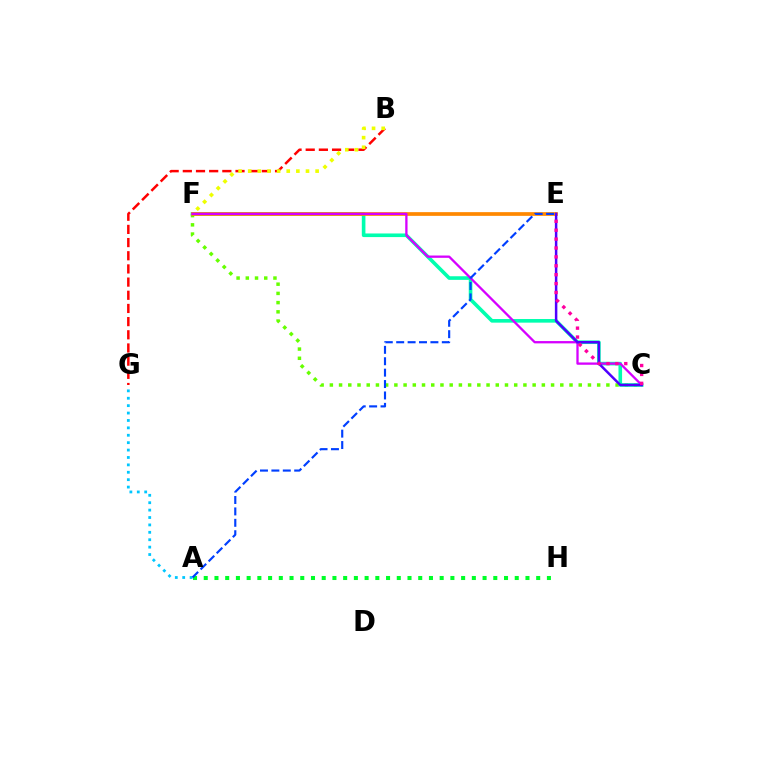{('C', 'F'): [{'color': '#66ff00', 'line_style': 'dotted', 'thickness': 2.5}, {'color': '#00ffaf', 'line_style': 'solid', 'thickness': 2.61}, {'color': '#d600ff', 'line_style': 'solid', 'thickness': 1.66}], ('B', 'G'): [{'color': '#ff0000', 'line_style': 'dashed', 'thickness': 1.79}], ('E', 'F'): [{'color': '#ff8800', 'line_style': 'solid', 'thickness': 2.67}], ('B', 'F'): [{'color': '#eeff00', 'line_style': 'dotted', 'thickness': 2.62}], ('A', 'H'): [{'color': '#00ff27', 'line_style': 'dotted', 'thickness': 2.91}], ('C', 'E'): [{'color': '#4f00ff', 'line_style': 'solid', 'thickness': 1.8}, {'color': '#ff00a0', 'line_style': 'dotted', 'thickness': 2.42}], ('A', 'G'): [{'color': '#00c7ff', 'line_style': 'dotted', 'thickness': 2.01}], ('A', 'E'): [{'color': '#003fff', 'line_style': 'dashed', 'thickness': 1.55}]}